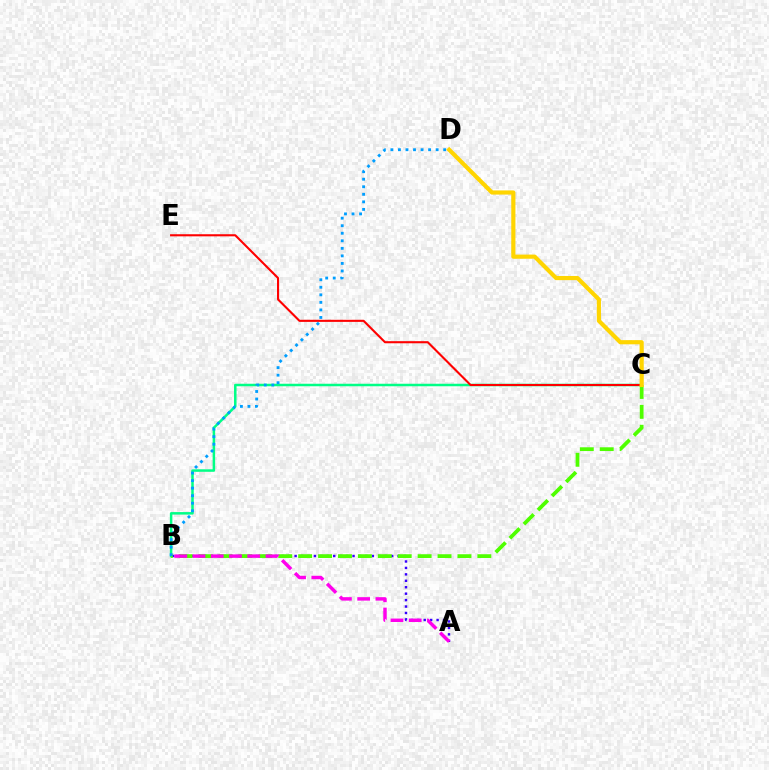{('B', 'C'): [{'color': '#00ff86', 'line_style': 'solid', 'thickness': 1.8}, {'color': '#4fff00', 'line_style': 'dashed', 'thickness': 2.7}], ('A', 'B'): [{'color': '#3700ff', 'line_style': 'dotted', 'thickness': 1.75}, {'color': '#ff00ed', 'line_style': 'dashed', 'thickness': 2.48}], ('C', 'E'): [{'color': '#ff0000', 'line_style': 'solid', 'thickness': 1.51}], ('B', 'D'): [{'color': '#009eff', 'line_style': 'dotted', 'thickness': 2.05}], ('C', 'D'): [{'color': '#ffd500', 'line_style': 'solid', 'thickness': 3.0}]}